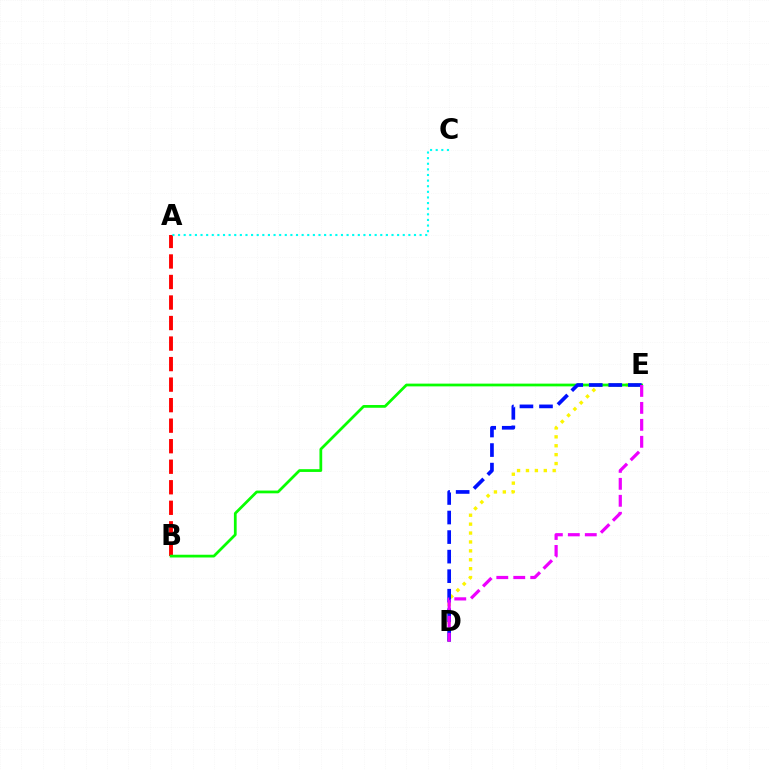{('A', 'B'): [{'color': '#ff0000', 'line_style': 'dashed', 'thickness': 2.79}], ('D', 'E'): [{'color': '#fcf500', 'line_style': 'dotted', 'thickness': 2.42}, {'color': '#0010ff', 'line_style': 'dashed', 'thickness': 2.66}, {'color': '#ee00ff', 'line_style': 'dashed', 'thickness': 2.3}], ('B', 'E'): [{'color': '#08ff00', 'line_style': 'solid', 'thickness': 1.98}], ('A', 'C'): [{'color': '#00fff6', 'line_style': 'dotted', 'thickness': 1.53}]}